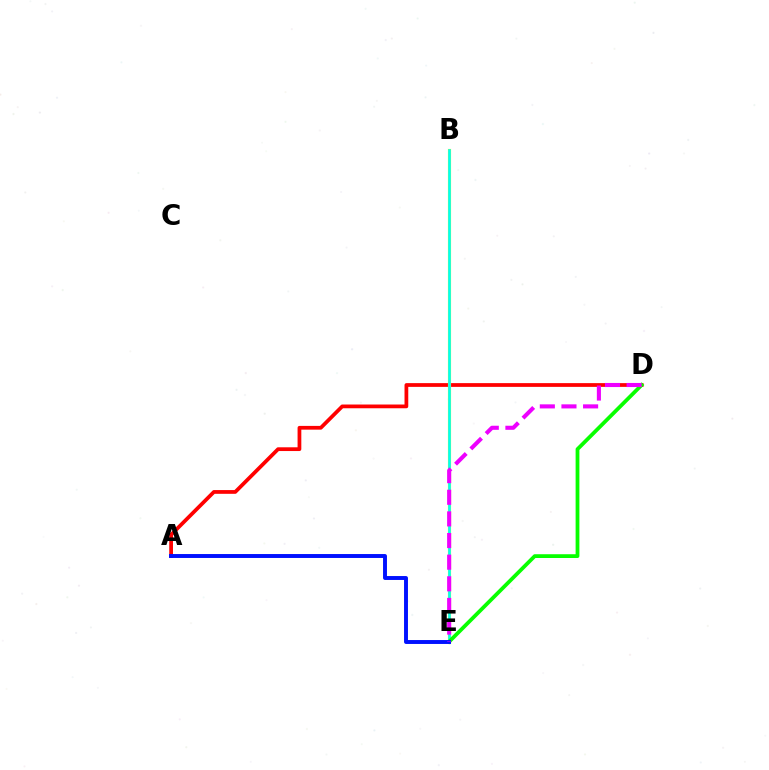{('A', 'D'): [{'color': '#ff0000', 'line_style': 'solid', 'thickness': 2.7}], ('B', 'E'): [{'color': '#fcf500', 'line_style': 'solid', 'thickness': 2.26}, {'color': '#00fff6', 'line_style': 'solid', 'thickness': 1.91}], ('D', 'E'): [{'color': '#08ff00', 'line_style': 'solid', 'thickness': 2.72}, {'color': '#ee00ff', 'line_style': 'dashed', 'thickness': 2.94}], ('A', 'E'): [{'color': '#0010ff', 'line_style': 'solid', 'thickness': 2.82}]}